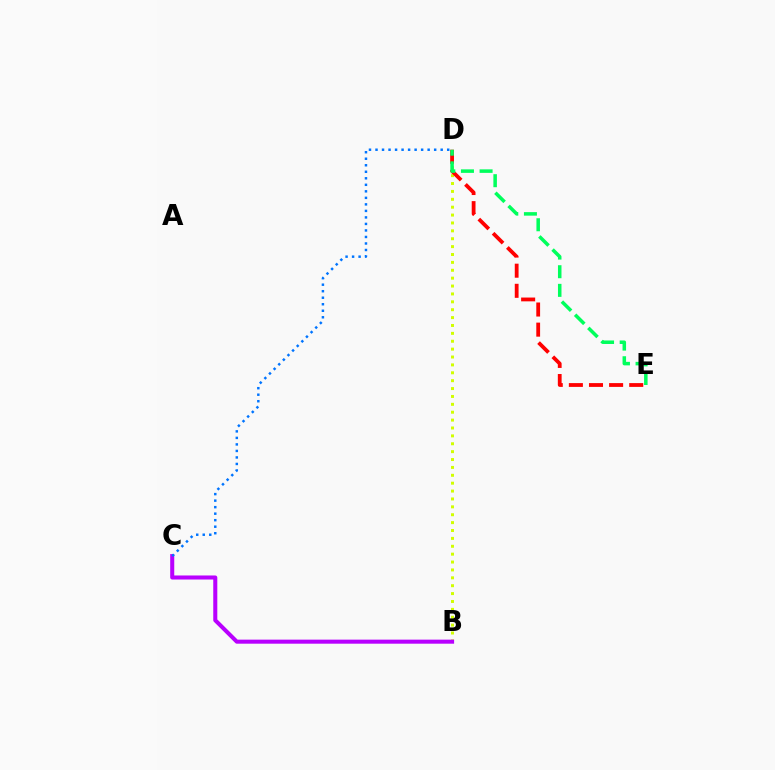{('B', 'D'): [{'color': '#d1ff00', 'line_style': 'dotted', 'thickness': 2.14}], ('B', 'C'): [{'color': '#b900ff', 'line_style': 'solid', 'thickness': 2.91}], ('D', 'E'): [{'color': '#ff0000', 'line_style': 'dashed', 'thickness': 2.73}, {'color': '#00ff5c', 'line_style': 'dashed', 'thickness': 2.53}], ('C', 'D'): [{'color': '#0074ff', 'line_style': 'dotted', 'thickness': 1.77}]}